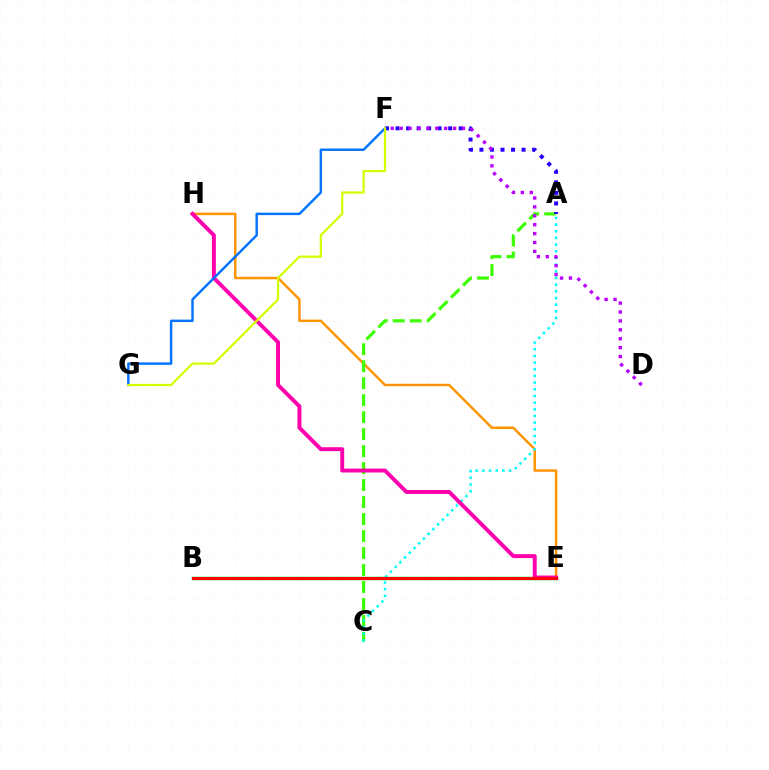{('E', 'H'): [{'color': '#ff9400', 'line_style': 'solid', 'thickness': 1.77}, {'color': '#ff00ac', 'line_style': 'solid', 'thickness': 2.82}], ('B', 'E'): [{'color': '#00ff5c', 'line_style': 'solid', 'thickness': 2.51}, {'color': '#ff0000', 'line_style': 'solid', 'thickness': 2.23}], ('A', 'C'): [{'color': '#3dff00', 'line_style': 'dashed', 'thickness': 2.31}, {'color': '#00fff6', 'line_style': 'dotted', 'thickness': 1.81}], ('A', 'F'): [{'color': '#2500ff', 'line_style': 'dotted', 'thickness': 2.86}], ('F', 'G'): [{'color': '#0074ff', 'line_style': 'solid', 'thickness': 1.75}, {'color': '#d1ff00', 'line_style': 'solid', 'thickness': 1.6}], ('D', 'F'): [{'color': '#b900ff', 'line_style': 'dotted', 'thickness': 2.42}]}